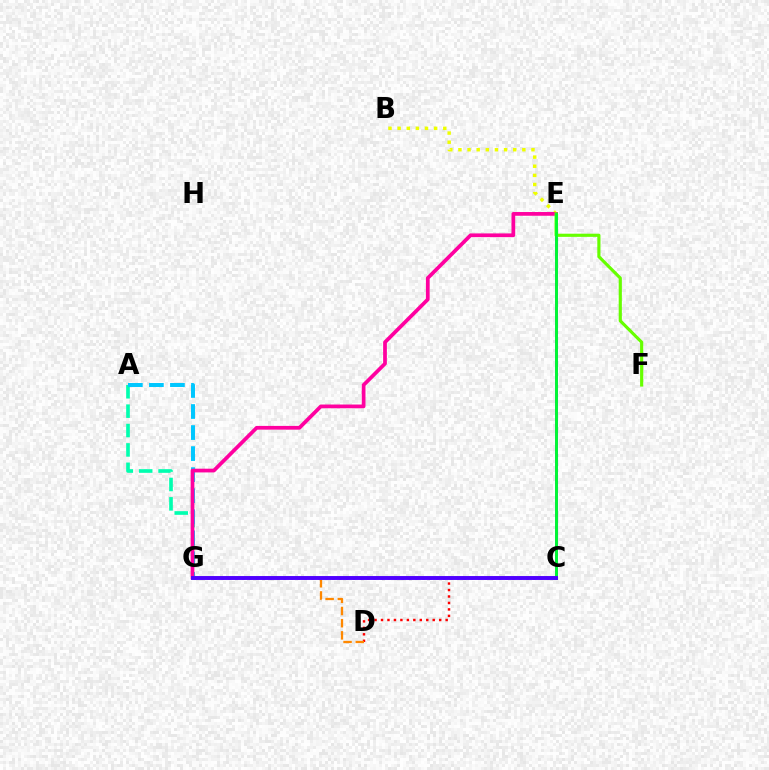{('A', 'G'): [{'color': '#00ffaf', 'line_style': 'dashed', 'thickness': 2.63}, {'color': '#00c7ff', 'line_style': 'dashed', 'thickness': 2.86}], ('C', 'D'): [{'color': '#ff0000', 'line_style': 'dotted', 'thickness': 1.76}], ('C', 'G'): [{'color': '#d600ff', 'line_style': 'dotted', 'thickness': 1.88}, {'color': '#4f00ff', 'line_style': 'solid', 'thickness': 2.82}], ('D', 'G'): [{'color': '#ff8800', 'line_style': 'dashed', 'thickness': 1.66}], ('C', 'E'): [{'color': '#003fff', 'line_style': 'solid', 'thickness': 1.87}, {'color': '#00ff27', 'line_style': 'solid', 'thickness': 1.97}], ('B', 'E'): [{'color': '#eeff00', 'line_style': 'dotted', 'thickness': 2.48}], ('E', 'G'): [{'color': '#ff00a0', 'line_style': 'solid', 'thickness': 2.69}], ('E', 'F'): [{'color': '#66ff00', 'line_style': 'solid', 'thickness': 2.27}]}